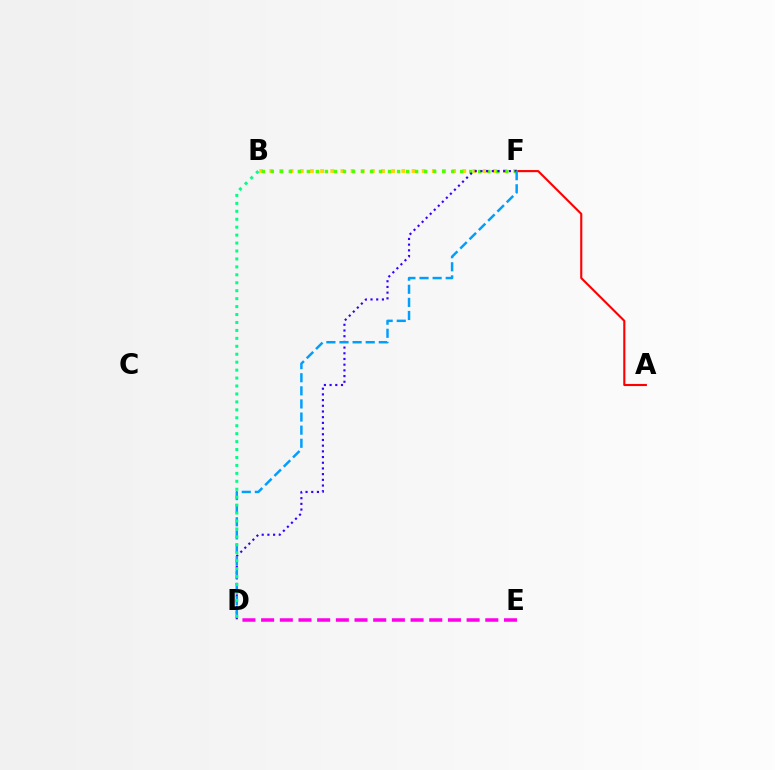{('A', 'F'): [{'color': '#ff0000', 'line_style': 'solid', 'thickness': 1.53}], ('B', 'F'): [{'color': '#ffd500', 'line_style': 'dotted', 'thickness': 2.76}, {'color': '#4fff00', 'line_style': 'dotted', 'thickness': 2.45}], ('D', 'F'): [{'color': '#3700ff', 'line_style': 'dotted', 'thickness': 1.55}, {'color': '#009eff', 'line_style': 'dashed', 'thickness': 1.78}], ('D', 'E'): [{'color': '#ff00ed', 'line_style': 'dashed', 'thickness': 2.54}], ('B', 'D'): [{'color': '#00ff86', 'line_style': 'dotted', 'thickness': 2.16}]}